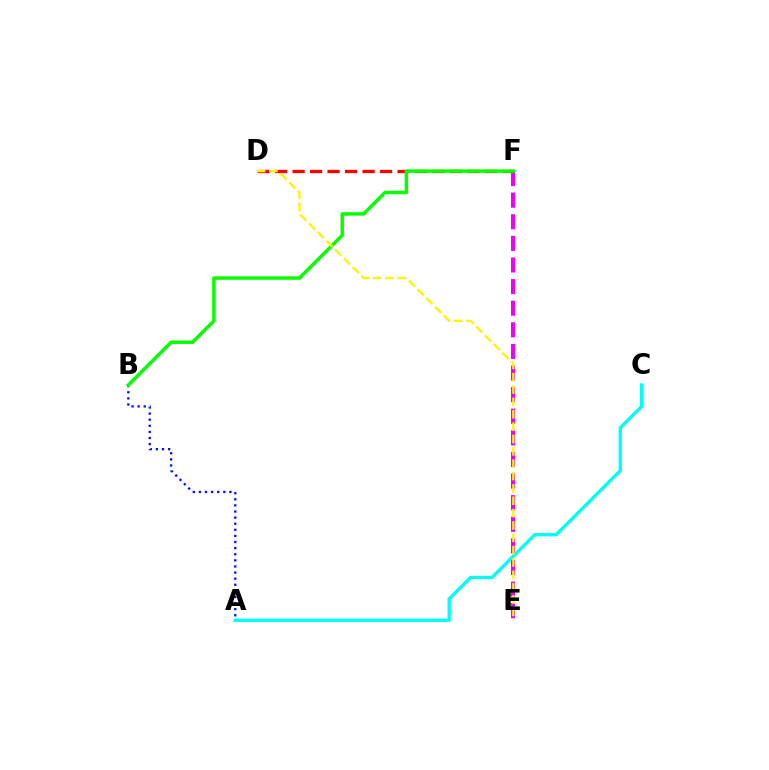{('A', 'B'): [{'color': '#0010ff', 'line_style': 'dotted', 'thickness': 1.66}], ('E', 'F'): [{'color': '#ee00ff', 'line_style': 'dashed', 'thickness': 2.94}], ('D', 'F'): [{'color': '#ff0000', 'line_style': 'dashed', 'thickness': 2.38}], ('A', 'C'): [{'color': '#00fff6', 'line_style': 'solid', 'thickness': 2.4}], ('B', 'F'): [{'color': '#08ff00', 'line_style': 'solid', 'thickness': 2.51}], ('D', 'E'): [{'color': '#fcf500', 'line_style': 'dashed', 'thickness': 1.68}]}